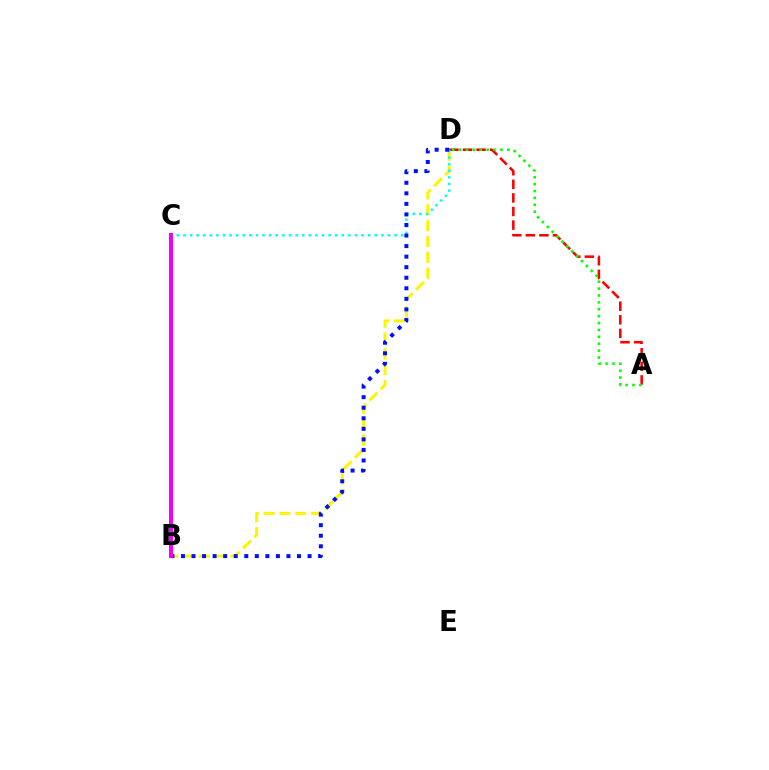{('B', 'D'): [{'color': '#fcf500', 'line_style': 'dashed', 'thickness': 2.15}, {'color': '#0010ff', 'line_style': 'dotted', 'thickness': 2.87}], ('A', 'D'): [{'color': '#ff0000', 'line_style': 'dashed', 'thickness': 1.85}, {'color': '#08ff00', 'line_style': 'dotted', 'thickness': 1.87}], ('C', 'D'): [{'color': '#00fff6', 'line_style': 'dotted', 'thickness': 1.79}], ('B', 'C'): [{'color': '#ee00ff', 'line_style': 'solid', 'thickness': 2.9}]}